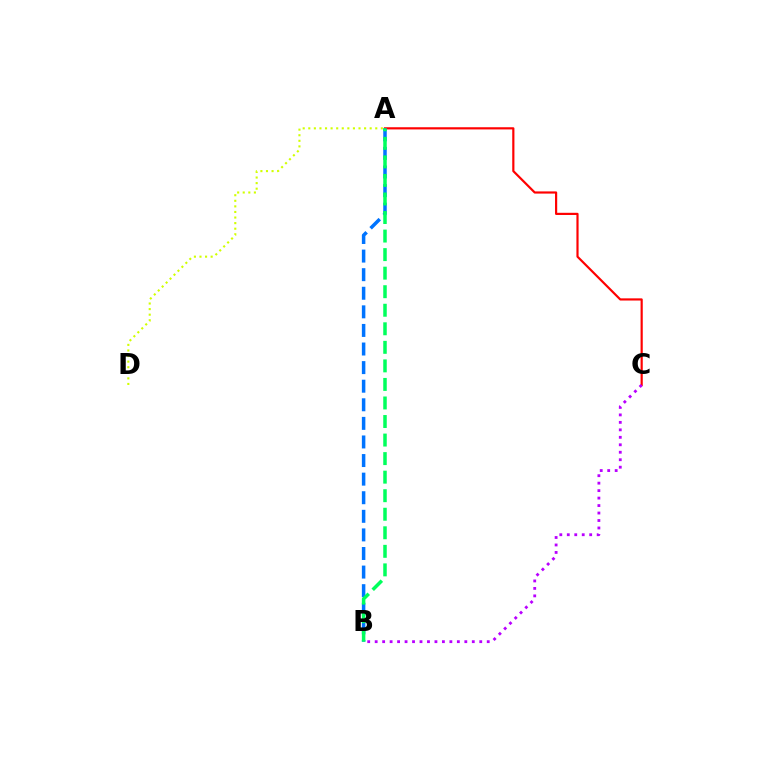{('A', 'C'): [{'color': '#ff0000', 'line_style': 'solid', 'thickness': 1.57}], ('A', 'B'): [{'color': '#0074ff', 'line_style': 'dashed', 'thickness': 2.53}, {'color': '#00ff5c', 'line_style': 'dashed', 'thickness': 2.52}], ('A', 'D'): [{'color': '#d1ff00', 'line_style': 'dotted', 'thickness': 1.52}], ('B', 'C'): [{'color': '#b900ff', 'line_style': 'dotted', 'thickness': 2.03}]}